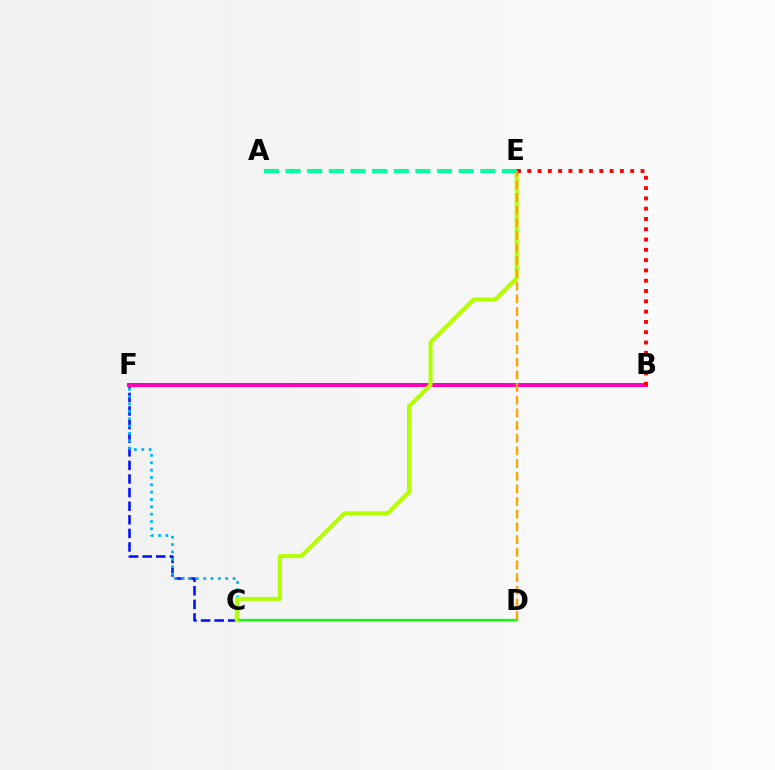{('C', 'D'): [{'color': '#08ff00', 'line_style': 'solid', 'thickness': 1.59}], ('C', 'F'): [{'color': '#0010ff', 'line_style': 'dashed', 'thickness': 1.85}, {'color': '#00b5ff', 'line_style': 'dotted', 'thickness': 2.0}], ('B', 'F'): [{'color': '#9b00ff', 'line_style': 'dashed', 'thickness': 2.78}, {'color': '#ff00bd', 'line_style': 'solid', 'thickness': 2.9}], ('C', 'E'): [{'color': '#b3ff00', 'line_style': 'solid', 'thickness': 2.89}], ('A', 'E'): [{'color': '#00ff9d', 'line_style': 'dashed', 'thickness': 2.94}], ('B', 'E'): [{'color': '#ff0000', 'line_style': 'dotted', 'thickness': 2.8}], ('D', 'E'): [{'color': '#ffa500', 'line_style': 'dashed', 'thickness': 1.72}]}